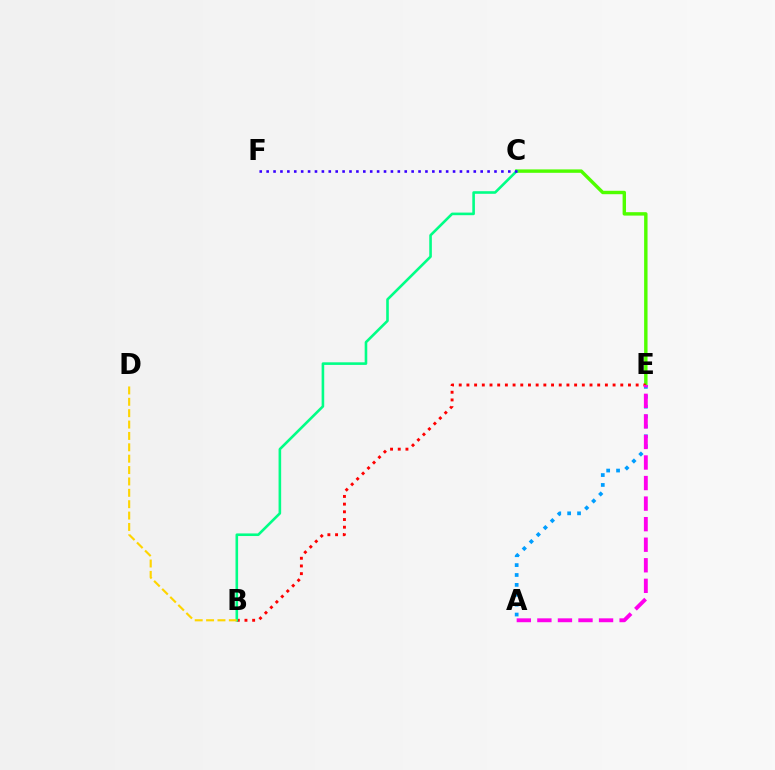{('C', 'E'): [{'color': '#4fff00', 'line_style': 'solid', 'thickness': 2.46}], ('A', 'E'): [{'color': '#009eff', 'line_style': 'dotted', 'thickness': 2.69}, {'color': '#ff00ed', 'line_style': 'dashed', 'thickness': 2.79}], ('B', 'E'): [{'color': '#ff0000', 'line_style': 'dotted', 'thickness': 2.09}], ('B', 'C'): [{'color': '#00ff86', 'line_style': 'solid', 'thickness': 1.87}], ('C', 'F'): [{'color': '#3700ff', 'line_style': 'dotted', 'thickness': 1.88}], ('B', 'D'): [{'color': '#ffd500', 'line_style': 'dashed', 'thickness': 1.55}]}